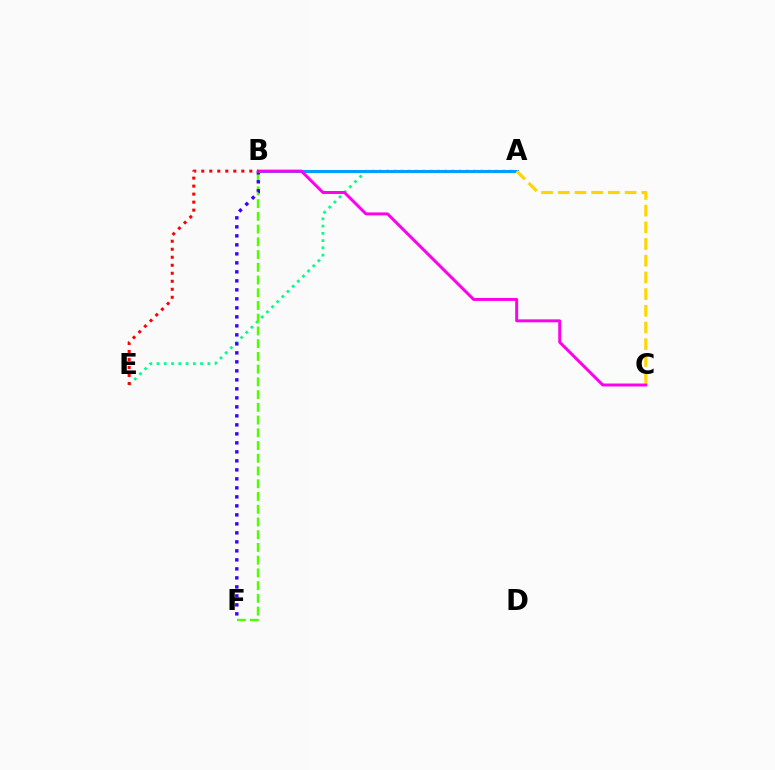{('A', 'E'): [{'color': '#00ff86', 'line_style': 'dotted', 'thickness': 1.97}], ('B', 'F'): [{'color': '#4fff00', 'line_style': 'dashed', 'thickness': 1.73}, {'color': '#3700ff', 'line_style': 'dotted', 'thickness': 2.45}], ('A', 'B'): [{'color': '#009eff', 'line_style': 'solid', 'thickness': 2.21}], ('A', 'C'): [{'color': '#ffd500', 'line_style': 'dashed', 'thickness': 2.27}], ('B', 'C'): [{'color': '#ff00ed', 'line_style': 'solid', 'thickness': 2.14}], ('B', 'E'): [{'color': '#ff0000', 'line_style': 'dotted', 'thickness': 2.18}]}